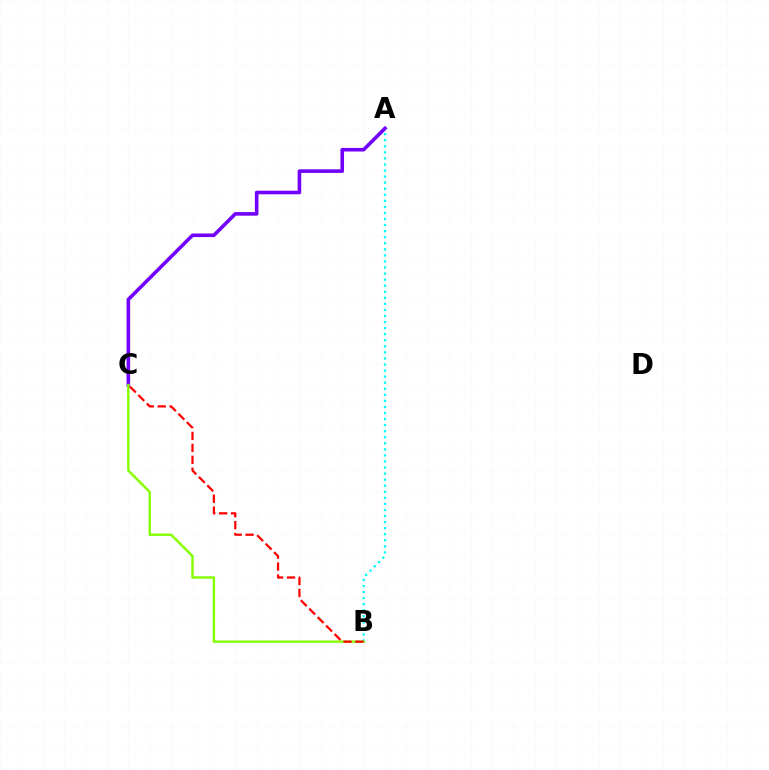{('A', 'B'): [{'color': '#00fff6', 'line_style': 'dotted', 'thickness': 1.65}], ('A', 'C'): [{'color': '#7200ff', 'line_style': 'solid', 'thickness': 2.59}], ('B', 'C'): [{'color': '#84ff00', 'line_style': 'solid', 'thickness': 1.74}, {'color': '#ff0000', 'line_style': 'dashed', 'thickness': 1.62}]}